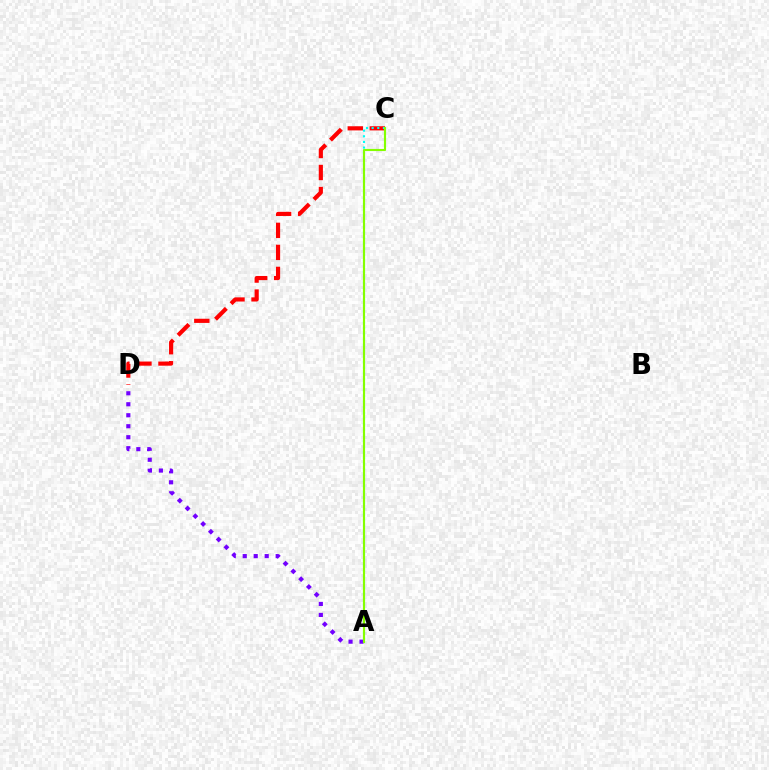{('C', 'D'): [{'color': '#ff0000', 'line_style': 'dashed', 'thickness': 2.99}], ('A', 'D'): [{'color': '#7200ff', 'line_style': 'dotted', 'thickness': 2.98}], ('A', 'C'): [{'color': '#00fff6', 'line_style': 'dotted', 'thickness': 1.53}, {'color': '#84ff00', 'line_style': 'solid', 'thickness': 1.54}]}